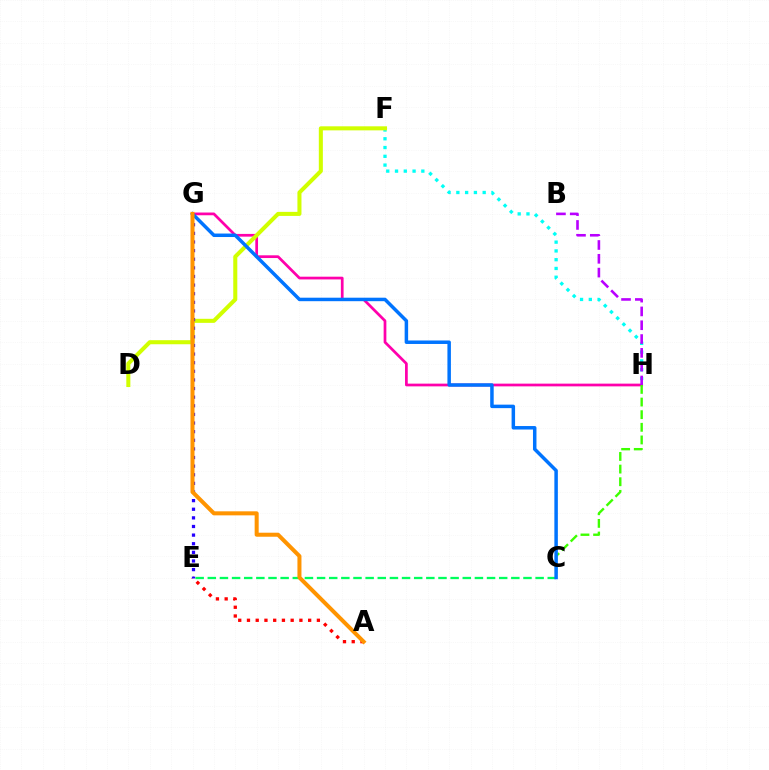{('C', 'E'): [{'color': '#00ff5c', 'line_style': 'dashed', 'thickness': 1.65}], ('G', 'H'): [{'color': '#ff00ac', 'line_style': 'solid', 'thickness': 1.97}], ('F', 'H'): [{'color': '#00fff6', 'line_style': 'dotted', 'thickness': 2.38}], ('D', 'F'): [{'color': '#d1ff00', 'line_style': 'solid', 'thickness': 2.92}], ('A', 'E'): [{'color': '#ff0000', 'line_style': 'dotted', 'thickness': 2.37}], ('B', 'H'): [{'color': '#b900ff', 'line_style': 'dashed', 'thickness': 1.88}], ('C', 'H'): [{'color': '#3dff00', 'line_style': 'dashed', 'thickness': 1.72}], ('E', 'G'): [{'color': '#2500ff', 'line_style': 'dotted', 'thickness': 2.34}], ('C', 'G'): [{'color': '#0074ff', 'line_style': 'solid', 'thickness': 2.51}], ('A', 'G'): [{'color': '#ff9400', 'line_style': 'solid', 'thickness': 2.9}]}